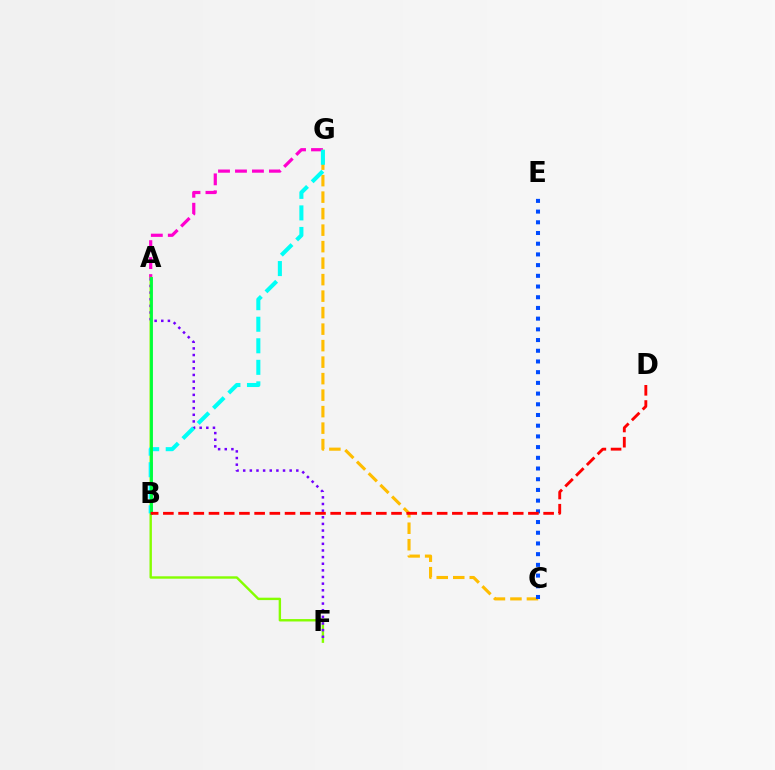{('A', 'G'): [{'color': '#ff00cf', 'line_style': 'dashed', 'thickness': 2.31}], ('A', 'F'): [{'color': '#84ff00', 'line_style': 'solid', 'thickness': 1.73}, {'color': '#7200ff', 'line_style': 'dotted', 'thickness': 1.8}], ('C', 'G'): [{'color': '#ffbd00', 'line_style': 'dashed', 'thickness': 2.24}], ('C', 'E'): [{'color': '#004bff', 'line_style': 'dotted', 'thickness': 2.91}], ('B', 'G'): [{'color': '#00fff6', 'line_style': 'dashed', 'thickness': 2.93}], ('A', 'B'): [{'color': '#00ff39', 'line_style': 'solid', 'thickness': 2.06}], ('B', 'D'): [{'color': '#ff0000', 'line_style': 'dashed', 'thickness': 2.07}]}